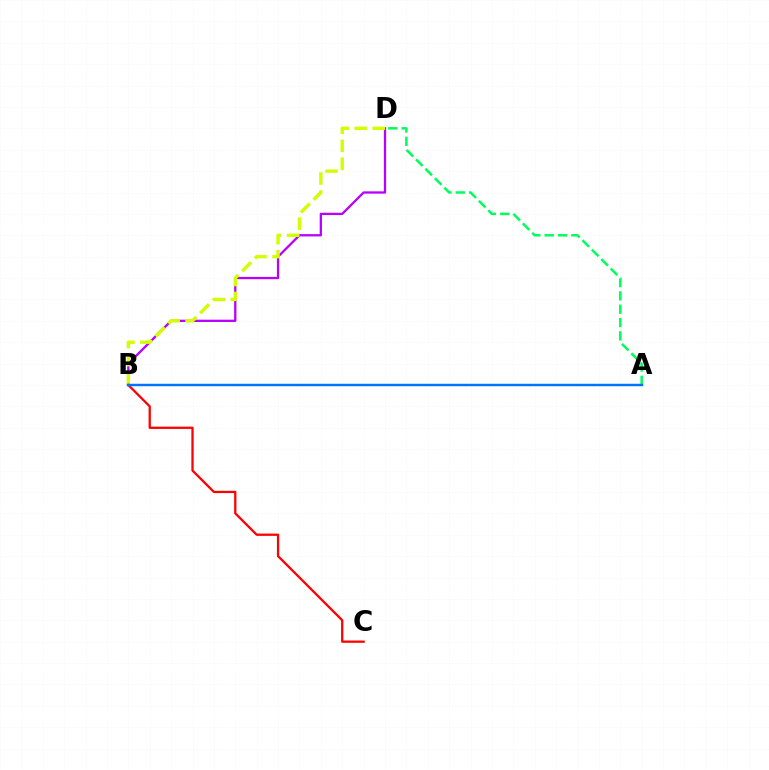{('B', 'D'): [{'color': '#b900ff', 'line_style': 'solid', 'thickness': 1.65}, {'color': '#d1ff00', 'line_style': 'dashed', 'thickness': 2.45}], ('A', 'D'): [{'color': '#00ff5c', 'line_style': 'dashed', 'thickness': 1.81}], ('B', 'C'): [{'color': '#ff0000', 'line_style': 'solid', 'thickness': 1.64}], ('A', 'B'): [{'color': '#0074ff', 'line_style': 'solid', 'thickness': 1.77}]}